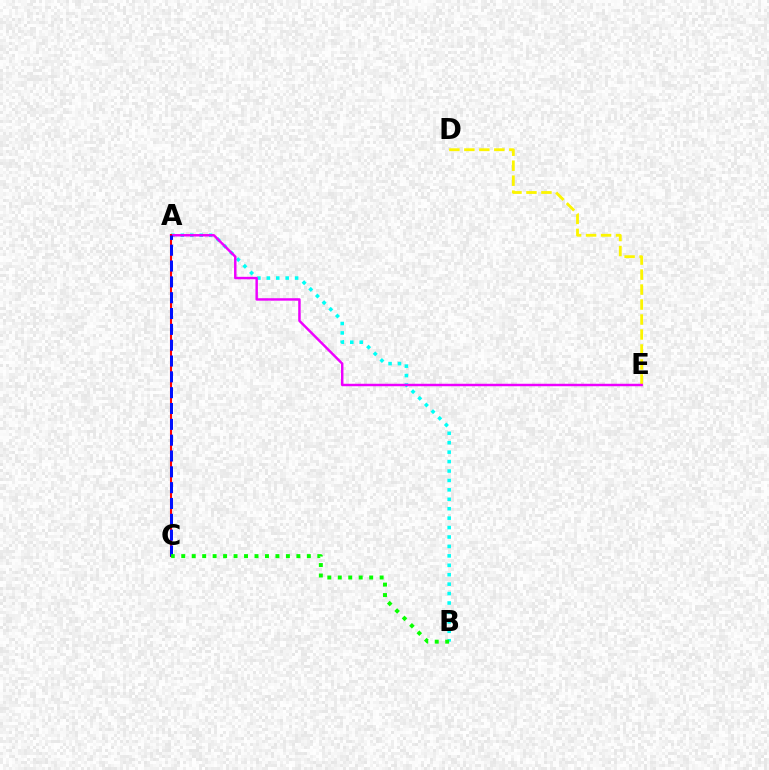{('A', 'B'): [{'color': '#00fff6', 'line_style': 'dotted', 'thickness': 2.56}], ('D', 'E'): [{'color': '#fcf500', 'line_style': 'dashed', 'thickness': 2.04}], ('A', 'E'): [{'color': '#ee00ff', 'line_style': 'solid', 'thickness': 1.77}], ('A', 'C'): [{'color': '#ff0000', 'line_style': 'solid', 'thickness': 1.5}, {'color': '#0010ff', 'line_style': 'dashed', 'thickness': 2.15}], ('B', 'C'): [{'color': '#08ff00', 'line_style': 'dotted', 'thickness': 2.84}]}